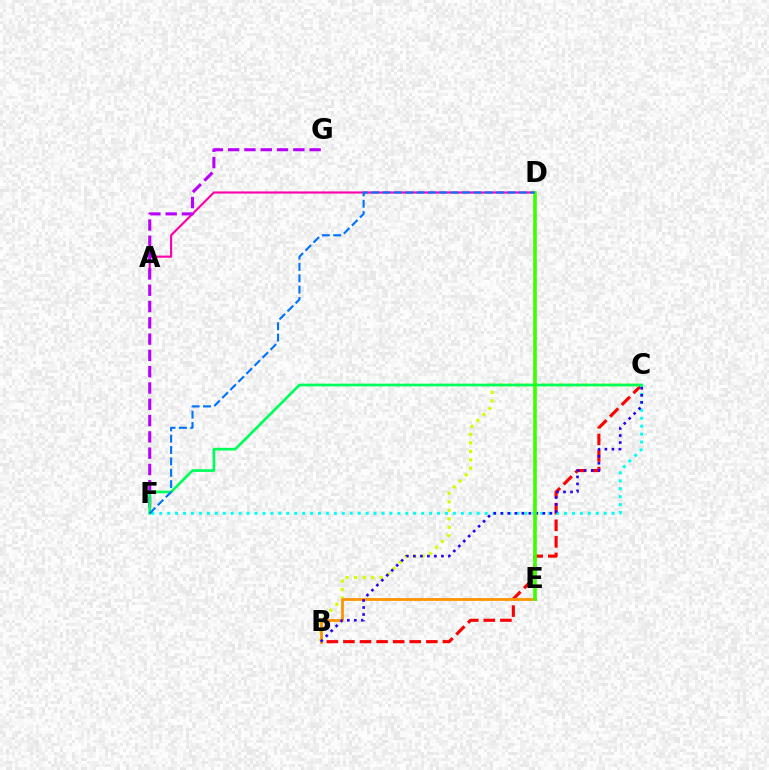{('B', 'C'): [{'color': '#ff0000', 'line_style': 'dashed', 'thickness': 2.25}, {'color': '#d1ff00', 'line_style': 'dotted', 'thickness': 2.3}, {'color': '#2500ff', 'line_style': 'dotted', 'thickness': 1.9}], ('C', 'F'): [{'color': '#00fff6', 'line_style': 'dotted', 'thickness': 2.16}, {'color': '#00ff5c', 'line_style': 'solid', 'thickness': 1.95}], ('B', 'E'): [{'color': '#ff9400', 'line_style': 'solid', 'thickness': 2.0}], ('A', 'D'): [{'color': '#ff00ac', 'line_style': 'solid', 'thickness': 1.55}], ('F', 'G'): [{'color': '#b900ff', 'line_style': 'dashed', 'thickness': 2.21}], ('D', 'E'): [{'color': '#3dff00', 'line_style': 'solid', 'thickness': 2.61}], ('D', 'F'): [{'color': '#0074ff', 'line_style': 'dashed', 'thickness': 1.54}]}